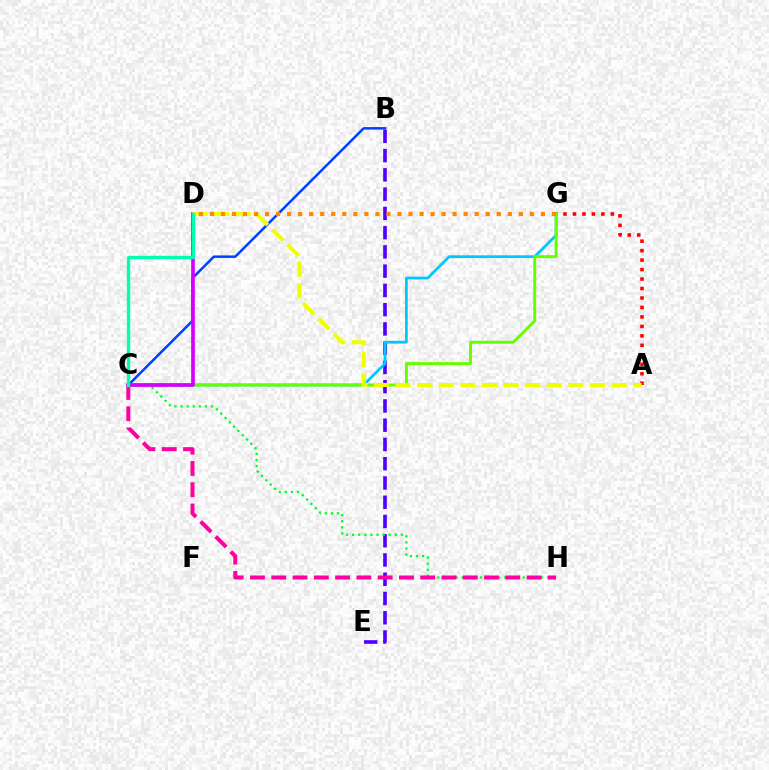{('B', 'C'): [{'color': '#003fff', 'line_style': 'solid', 'thickness': 1.8}], ('B', 'E'): [{'color': '#4f00ff', 'line_style': 'dashed', 'thickness': 2.62}], ('C', 'G'): [{'color': '#00c7ff', 'line_style': 'solid', 'thickness': 1.97}, {'color': '#66ff00', 'line_style': 'solid', 'thickness': 2.13}], ('A', 'G'): [{'color': '#ff0000', 'line_style': 'dotted', 'thickness': 2.57}], ('C', 'H'): [{'color': '#00ff27', 'line_style': 'dotted', 'thickness': 1.66}, {'color': '#ff00a0', 'line_style': 'dashed', 'thickness': 2.89}], ('C', 'D'): [{'color': '#d600ff', 'line_style': 'solid', 'thickness': 2.65}, {'color': '#00ffaf', 'line_style': 'solid', 'thickness': 2.42}], ('A', 'D'): [{'color': '#eeff00', 'line_style': 'dashed', 'thickness': 2.93}], ('D', 'G'): [{'color': '#ff8800', 'line_style': 'dotted', 'thickness': 3.0}]}